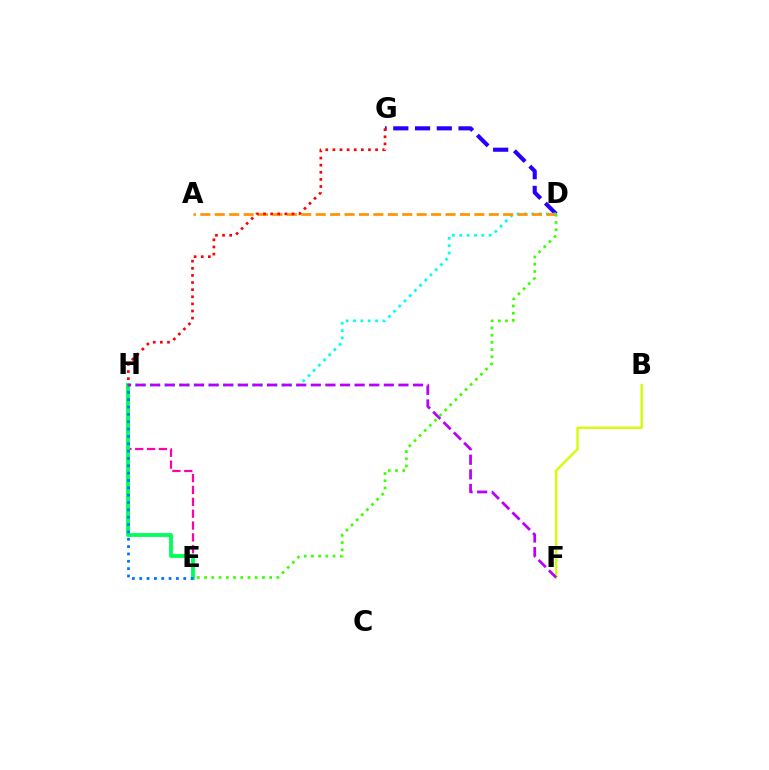{('D', 'G'): [{'color': '#2500ff', 'line_style': 'dashed', 'thickness': 2.95}], ('B', 'F'): [{'color': '#d1ff00', 'line_style': 'solid', 'thickness': 1.69}], ('E', 'H'): [{'color': '#ff00ac', 'line_style': 'dashed', 'thickness': 1.61}, {'color': '#00ff5c', 'line_style': 'solid', 'thickness': 2.76}, {'color': '#0074ff', 'line_style': 'dotted', 'thickness': 2.0}], ('D', 'H'): [{'color': '#00fff6', 'line_style': 'dotted', 'thickness': 2.0}], ('A', 'D'): [{'color': '#ff9400', 'line_style': 'dashed', 'thickness': 1.96}], ('F', 'H'): [{'color': '#b900ff', 'line_style': 'dashed', 'thickness': 1.98}], ('D', 'E'): [{'color': '#3dff00', 'line_style': 'dotted', 'thickness': 1.96}], ('G', 'H'): [{'color': '#ff0000', 'line_style': 'dotted', 'thickness': 1.93}]}